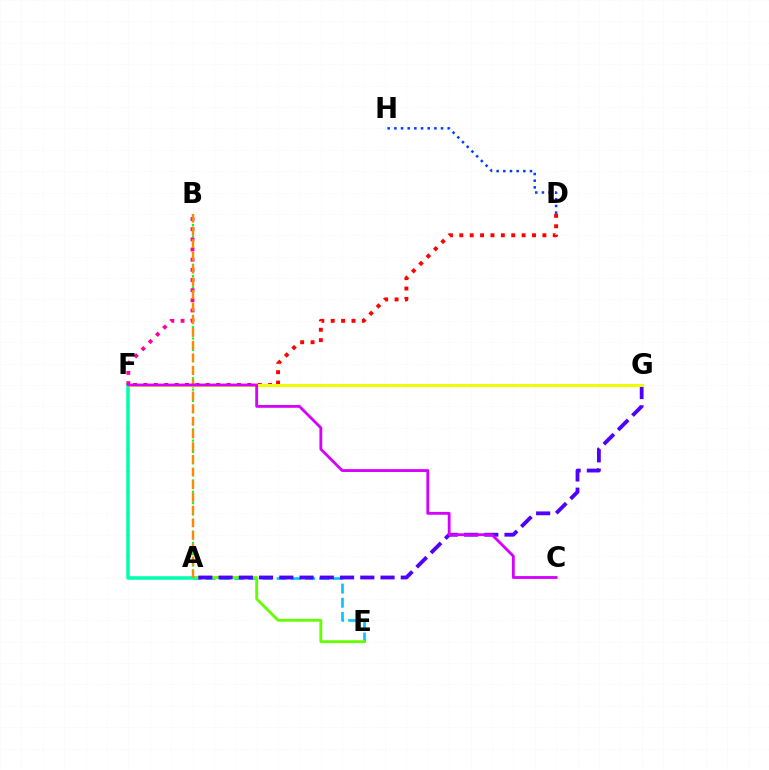{('A', 'B'): [{'color': '#00ff27', 'line_style': 'dotted', 'thickness': 1.54}, {'color': '#ff8800', 'line_style': 'dashed', 'thickness': 1.72}], ('D', 'H'): [{'color': '#003fff', 'line_style': 'dotted', 'thickness': 1.81}], ('A', 'E'): [{'color': '#00c7ff', 'line_style': 'dashed', 'thickness': 1.93}, {'color': '#66ff00', 'line_style': 'solid', 'thickness': 2.05}], ('A', 'F'): [{'color': '#00ffaf', 'line_style': 'solid', 'thickness': 2.54}], ('B', 'F'): [{'color': '#ff00a0', 'line_style': 'dotted', 'thickness': 2.76}], ('D', 'F'): [{'color': '#ff0000', 'line_style': 'dotted', 'thickness': 2.82}], ('A', 'G'): [{'color': '#4f00ff', 'line_style': 'dashed', 'thickness': 2.75}], ('F', 'G'): [{'color': '#eeff00', 'line_style': 'solid', 'thickness': 2.17}], ('C', 'F'): [{'color': '#d600ff', 'line_style': 'solid', 'thickness': 2.03}]}